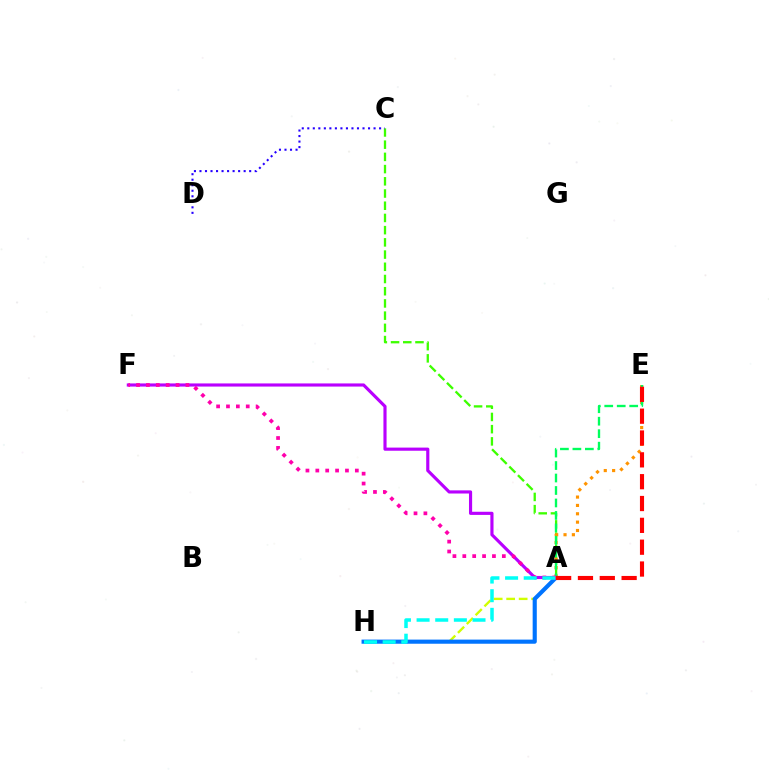{('A', 'C'): [{'color': '#3dff00', 'line_style': 'dashed', 'thickness': 1.66}], ('A', 'H'): [{'color': '#d1ff00', 'line_style': 'dashed', 'thickness': 1.7}, {'color': '#0074ff', 'line_style': 'solid', 'thickness': 2.98}, {'color': '#00fff6', 'line_style': 'dashed', 'thickness': 2.53}], ('C', 'D'): [{'color': '#2500ff', 'line_style': 'dotted', 'thickness': 1.5}], ('A', 'E'): [{'color': '#ff9400', 'line_style': 'dotted', 'thickness': 2.27}, {'color': '#00ff5c', 'line_style': 'dashed', 'thickness': 1.69}, {'color': '#ff0000', 'line_style': 'dashed', 'thickness': 2.97}], ('A', 'F'): [{'color': '#b900ff', 'line_style': 'solid', 'thickness': 2.26}, {'color': '#ff00ac', 'line_style': 'dotted', 'thickness': 2.68}]}